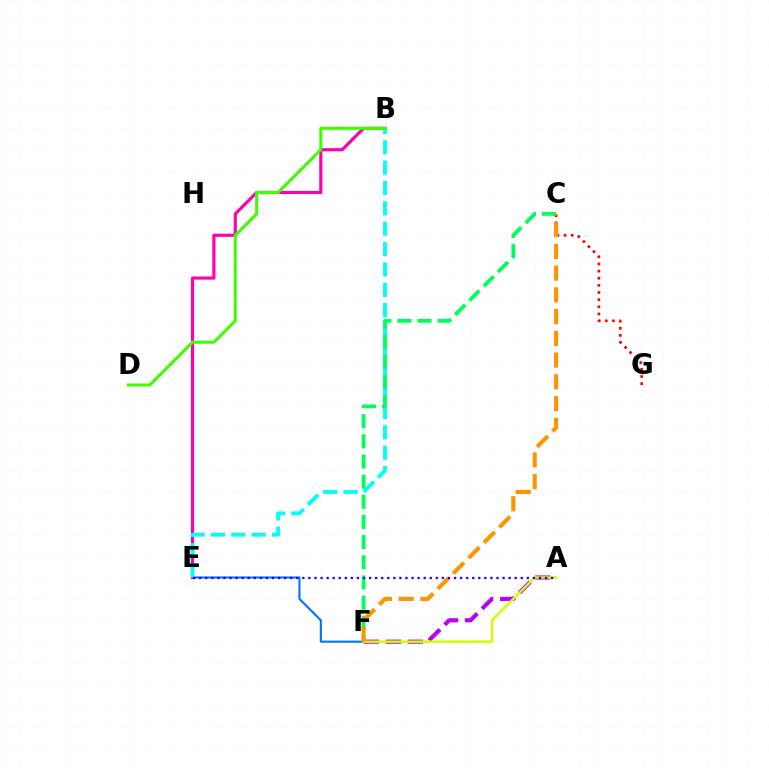{('E', 'F'): [{'color': '#0074ff', 'line_style': 'solid', 'thickness': 1.51}], ('B', 'E'): [{'color': '#ff00ac', 'line_style': 'solid', 'thickness': 2.28}, {'color': '#00fff6', 'line_style': 'dashed', 'thickness': 2.77}], ('B', 'D'): [{'color': '#3dff00', 'line_style': 'solid', 'thickness': 2.19}], ('A', 'F'): [{'color': '#b900ff', 'line_style': 'dashed', 'thickness': 2.99}, {'color': '#d1ff00', 'line_style': 'solid', 'thickness': 1.8}], ('C', 'F'): [{'color': '#00ff5c', 'line_style': 'dashed', 'thickness': 2.74}, {'color': '#ff9400', 'line_style': 'dashed', 'thickness': 2.95}], ('C', 'G'): [{'color': '#ff0000', 'line_style': 'dotted', 'thickness': 1.94}], ('A', 'E'): [{'color': '#2500ff', 'line_style': 'dotted', 'thickness': 1.65}]}